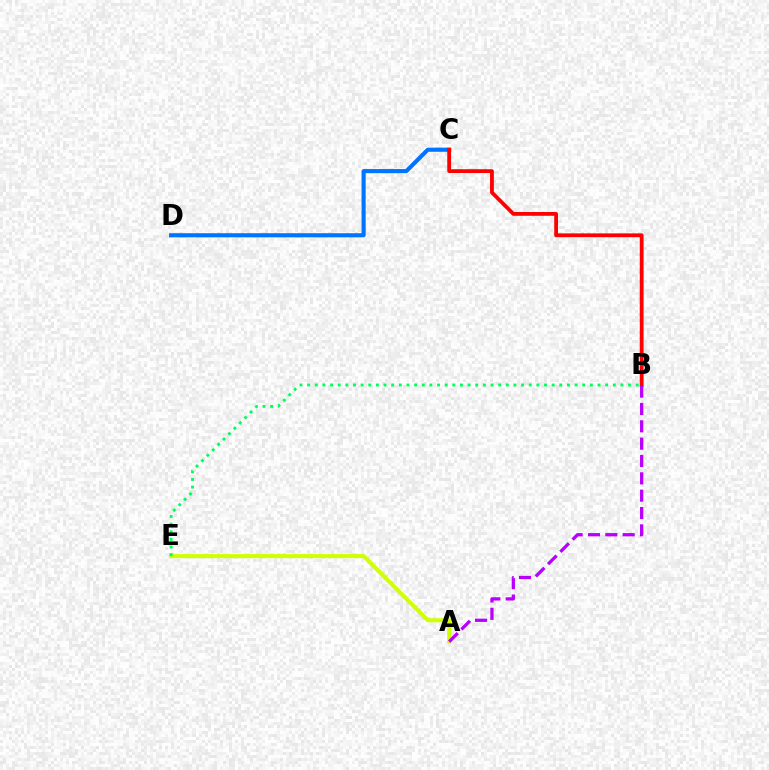{('C', 'D'): [{'color': '#0074ff', 'line_style': 'solid', 'thickness': 2.96}], ('A', 'E'): [{'color': '#d1ff00', 'line_style': 'solid', 'thickness': 2.91}], ('B', 'E'): [{'color': '#00ff5c', 'line_style': 'dotted', 'thickness': 2.08}], ('B', 'C'): [{'color': '#ff0000', 'line_style': 'solid', 'thickness': 2.74}], ('A', 'B'): [{'color': '#b900ff', 'line_style': 'dashed', 'thickness': 2.36}]}